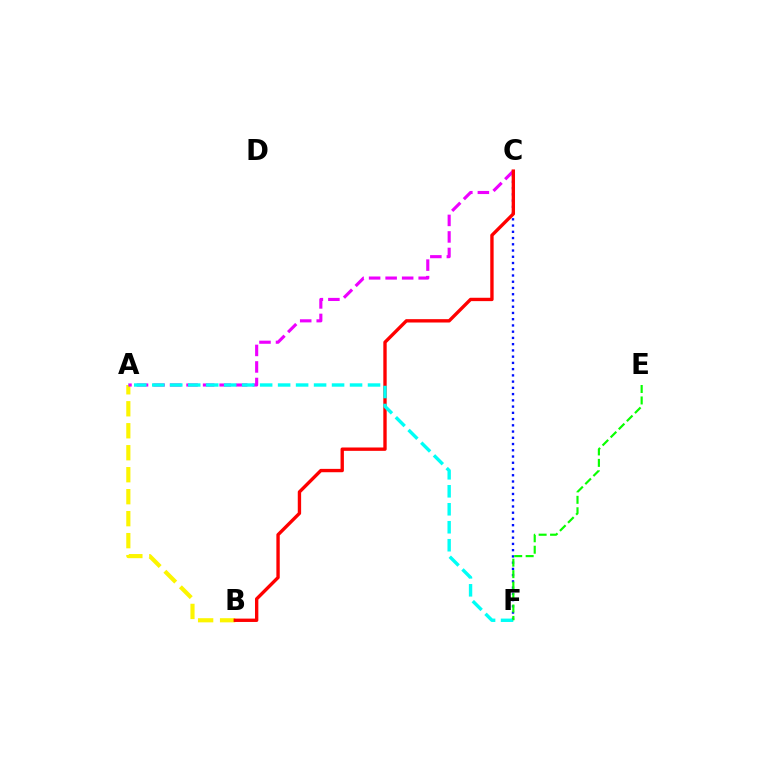{('A', 'B'): [{'color': '#fcf500', 'line_style': 'dashed', 'thickness': 2.99}], ('C', 'F'): [{'color': '#0010ff', 'line_style': 'dotted', 'thickness': 1.7}], ('A', 'C'): [{'color': '#ee00ff', 'line_style': 'dashed', 'thickness': 2.25}], ('B', 'C'): [{'color': '#ff0000', 'line_style': 'solid', 'thickness': 2.42}], ('A', 'F'): [{'color': '#00fff6', 'line_style': 'dashed', 'thickness': 2.44}], ('E', 'F'): [{'color': '#08ff00', 'line_style': 'dashed', 'thickness': 1.56}]}